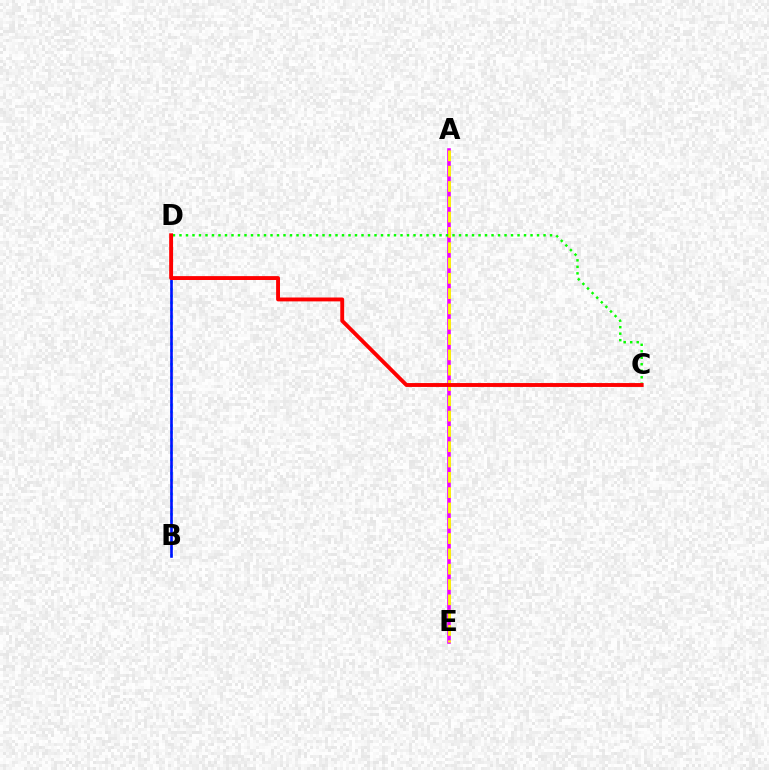{('B', 'D'): [{'color': '#00fff6', 'line_style': 'dotted', 'thickness': 1.85}, {'color': '#0010ff', 'line_style': 'solid', 'thickness': 1.88}], ('A', 'E'): [{'color': '#ee00ff', 'line_style': 'solid', 'thickness': 2.58}, {'color': '#fcf500', 'line_style': 'dashed', 'thickness': 2.08}], ('C', 'D'): [{'color': '#08ff00', 'line_style': 'dotted', 'thickness': 1.77}, {'color': '#ff0000', 'line_style': 'solid', 'thickness': 2.8}]}